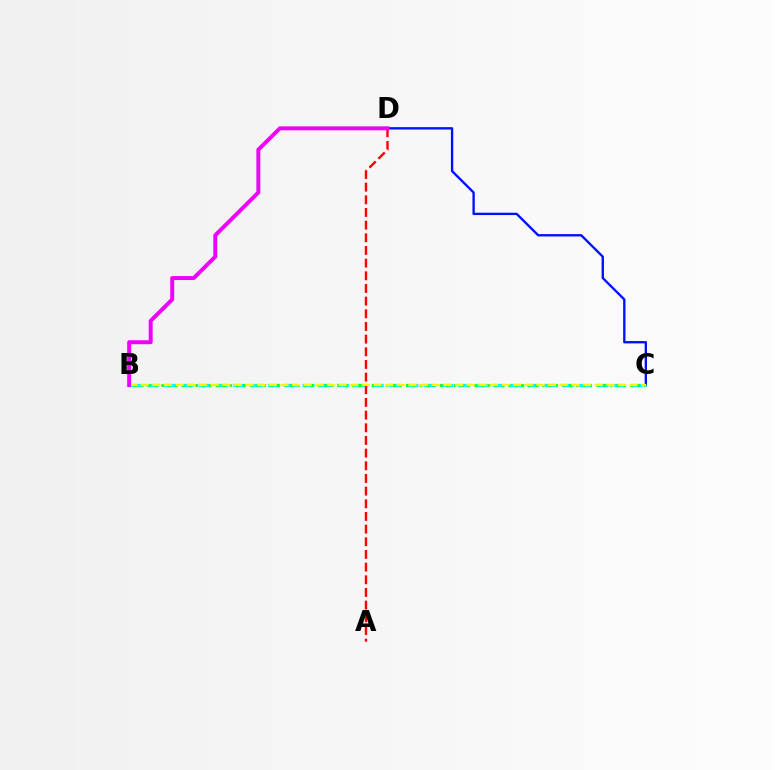{('B', 'C'): [{'color': '#00fff6', 'line_style': 'dashed', 'thickness': 2.35}, {'color': '#08ff00', 'line_style': 'dotted', 'thickness': 1.85}, {'color': '#fcf500', 'line_style': 'dashed', 'thickness': 1.58}], ('C', 'D'): [{'color': '#0010ff', 'line_style': 'solid', 'thickness': 1.69}], ('A', 'D'): [{'color': '#ff0000', 'line_style': 'dashed', 'thickness': 1.72}], ('B', 'D'): [{'color': '#ee00ff', 'line_style': 'solid', 'thickness': 2.85}]}